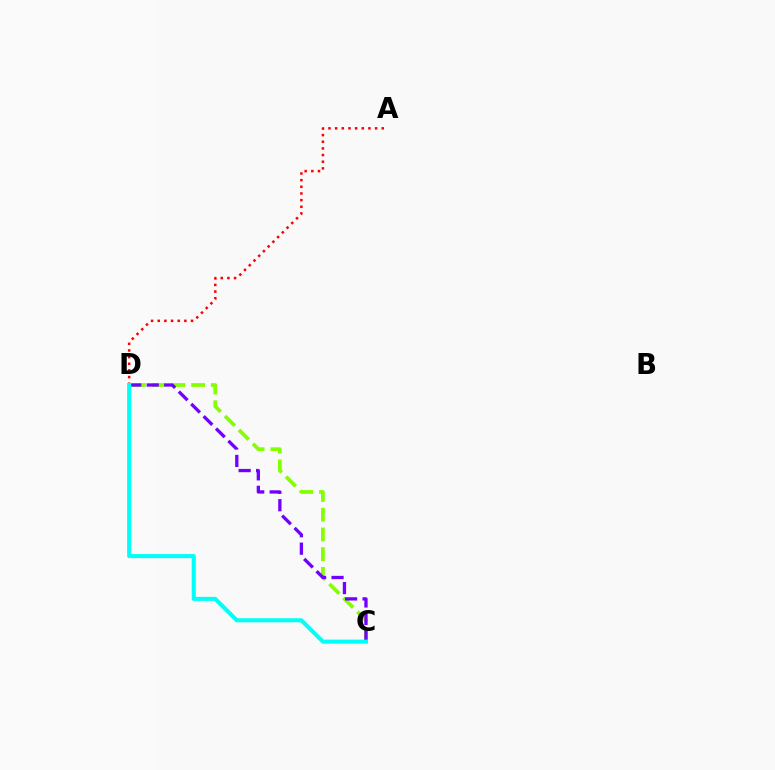{('C', 'D'): [{'color': '#84ff00', 'line_style': 'dashed', 'thickness': 2.68}, {'color': '#7200ff', 'line_style': 'dashed', 'thickness': 2.37}, {'color': '#00fff6', 'line_style': 'solid', 'thickness': 2.93}], ('A', 'D'): [{'color': '#ff0000', 'line_style': 'dotted', 'thickness': 1.81}]}